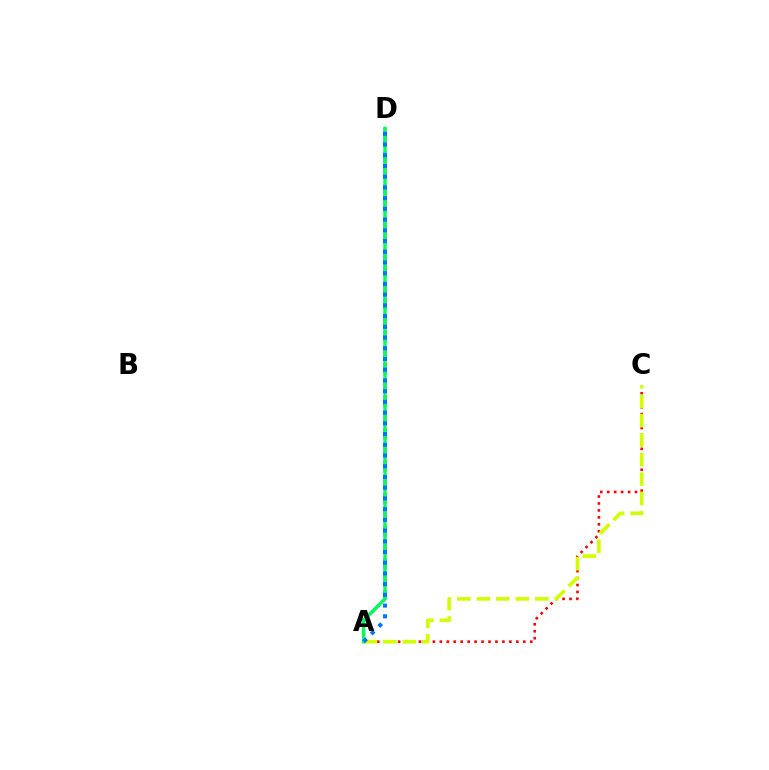{('A', 'C'): [{'color': '#ff0000', 'line_style': 'dotted', 'thickness': 1.89}, {'color': '#d1ff00', 'line_style': 'dashed', 'thickness': 2.64}], ('A', 'D'): [{'color': '#b900ff', 'line_style': 'dashed', 'thickness': 2.21}, {'color': '#00ff5c', 'line_style': 'solid', 'thickness': 2.45}, {'color': '#0074ff', 'line_style': 'dotted', 'thickness': 2.91}]}